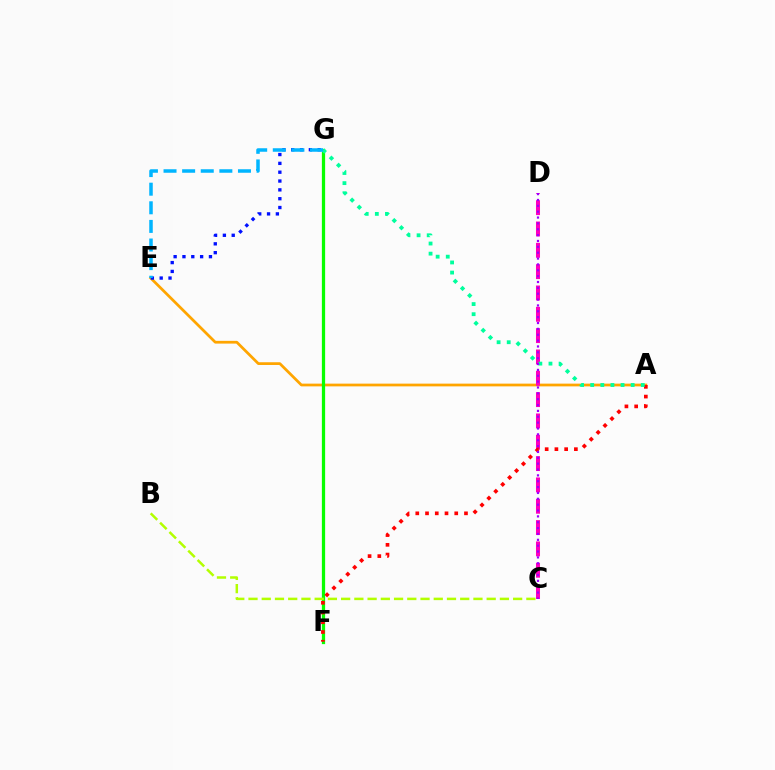{('A', 'E'): [{'color': '#ffa500', 'line_style': 'solid', 'thickness': 1.97}], ('F', 'G'): [{'color': '#08ff00', 'line_style': 'solid', 'thickness': 2.34}], ('E', 'G'): [{'color': '#0010ff', 'line_style': 'dotted', 'thickness': 2.4}, {'color': '#00b5ff', 'line_style': 'dashed', 'thickness': 2.53}], ('C', 'D'): [{'color': '#ff00bd', 'line_style': 'dashed', 'thickness': 2.9}, {'color': '#9b00ff', 'line_style': 'dotted', 'thickness': 1.59}], ('A', 'F'): [{'color': '#ff0000', 'line_style': 'dotted', 'thickness': 2.65}], ('A', 'G'): [{'color': '#00ff9d', 'line_style': 'dotted', 'thickness': 2.75}], ('B', 'C'): [{'color': '#b3ff00', 'line_style': 'dashed', 'thickness': 1.8}]}